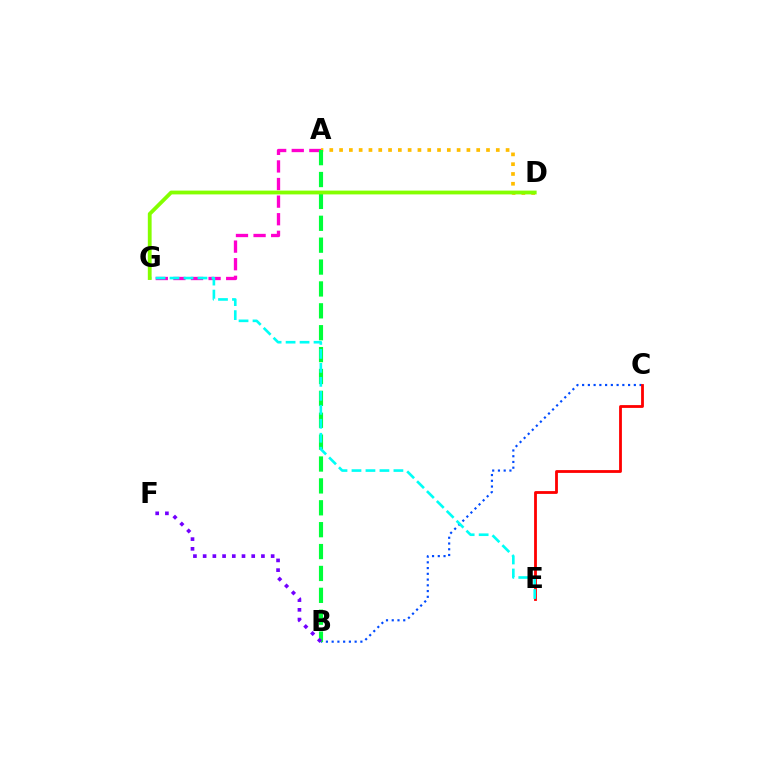{('A', 'G'): [{'color': '#ff00cf', 'line_style': 'dashed', 'thickness': 2.39}], ('B', 'C'): [{'color': '#004bff', 'line_style': 'dotted', 'thickness': 1.56}], ('A', 'D'): [{'color': '#ffbd00', 'line_style': 'dotted', 'thickness': 2.66}], ('A', 'B'): [{'color': '#00ff39', 'line_style': 'dashed', 'thickness': 2.97}], ('B', 'F'): [{'color': '#7200ff', 'line_style': 'dotted', 'thickness': 2.64}], ('C', 'E'): [{'color': '#ff0000', 'line_style': 'solid', 'thickness': 2.02}], ('E', 'G'): [{'color': '#00fff6', 'line_style': 'dashed', 'thickness': 1.9}], ('D', 'G'): [{'color': '#84ff00', 'line_style': 'solid', 'thickness': 2.74}]}